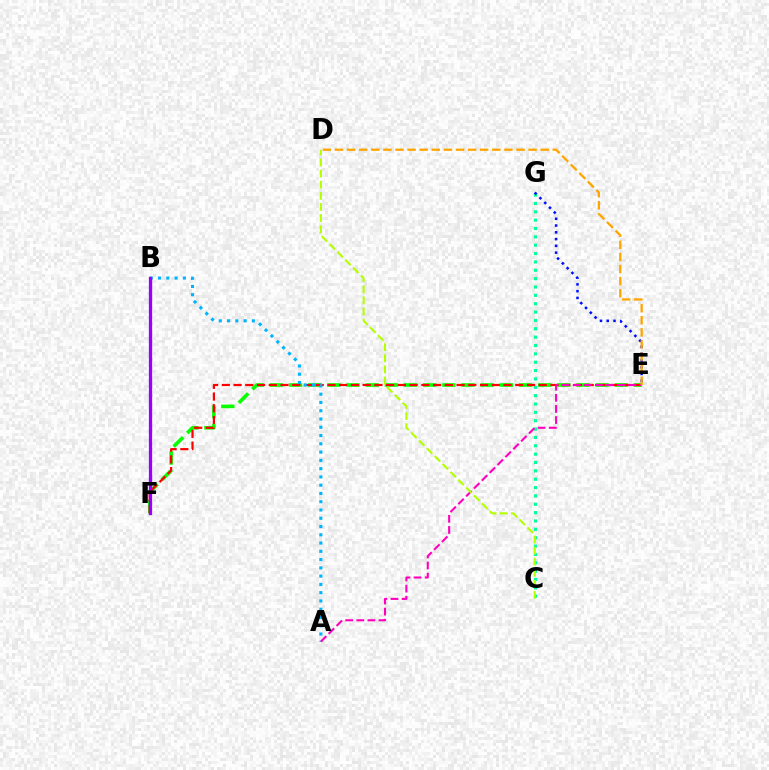{('C', 'G'): [{'color': '#00ff9d', 'line_style': 'dotted', 'thickness': 2.27}], ('E', 'F'): [{'color': '#08ff00', 'line_style': 'dashed', 'thickness': 2.6}, {'color': '#ff0000', 'line_style': 'dashed', 'thickness': 1.59}], ('E', 'G'): [{'color': '#0010ff', 'line_style': 'dotted', 'thickness': 1.84}], ('A', 'B'): [{'color': '#00b5ff', 'line_style': 'dotted', 'thickness': 2.25}], ('A', 'E'): [{'color': '#ff00bd', 'line_style': 'dashed', 'thickness': 1.51}], ('D', 'E'): [{'color': '#ffa500', 'line_style': 'dashed', 'thickness': 1.64}], ('C', 'D'): [{'color': '#b3ff00', 'line_style': 'dashed', 'thickness': 1.51}], ('B', 'F'): [{'color': '#9b00ff', 'line_style': 'solid', 'thickness': 2.37}]}